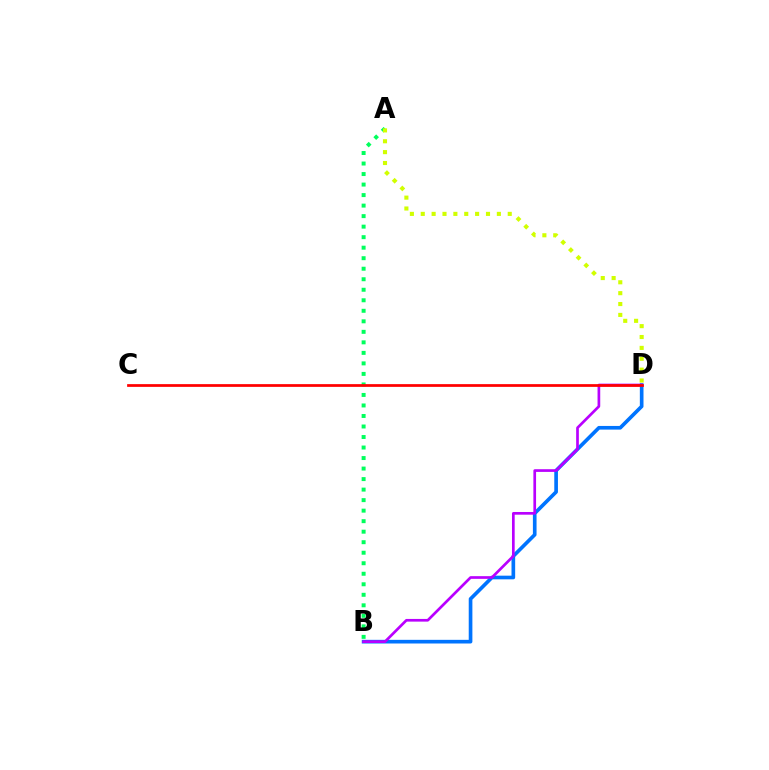{('B', 'D'): [{'color': '#0074ff', 'line_style': 'solid', 'thickness': 2.63}, {'color': '#b900ff', 'line_style': 'solid', 'thickness': 1.94}], ('A', 'B'): [{'color': '#00ff5c', 'line_style': 'dotted', 'thickness': 2.86}], ('A', 'D'): [{'color': '#d1ff00', 'line_style': 'dotted', 'thickness': 2.95}], ('C', 'D'): [{'color': '#ff0000', 'line_style': 'solid', 'thickness': 1.97}]}